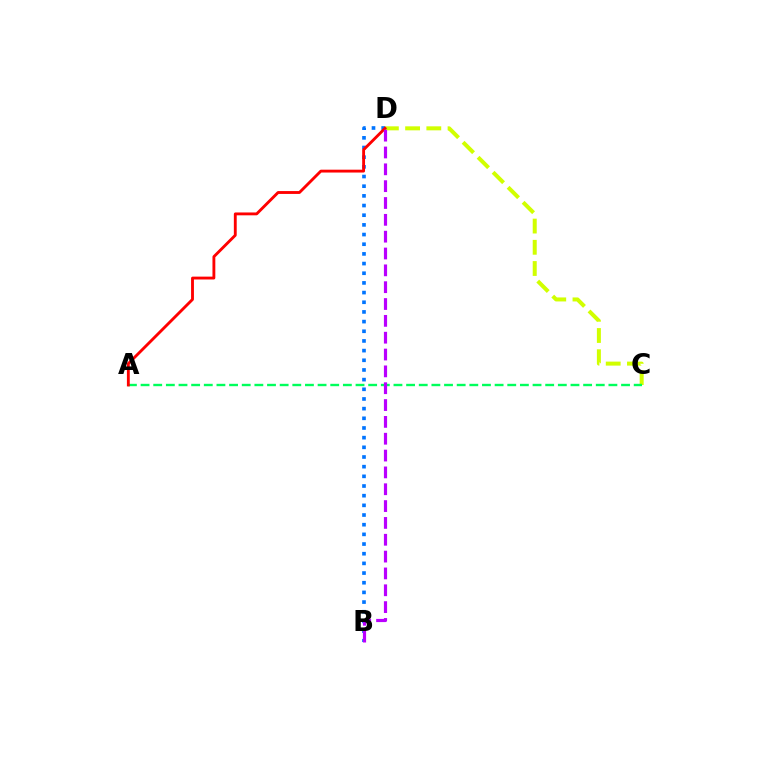{('C', 'D'): [{'color': '#d1ff00', 'line_style': 'dashed', 'thickness': 2.88}], ('B', 'D'): [{'color': '#0074ff', 'line_style': 'dotted', 'thickness': 2.63}, {'color': '#b900ff', 'line_style': 'dashed', 'thickness': 2.29}], ('A', 'C'): [{'color': '#00ff5c', 'line_style': 'dashed', 'thickness': 1.72}], ('A', 'D'): [{'color': '#ff0000', 'line_style': 'solid', 'thickness': 2.06}]}